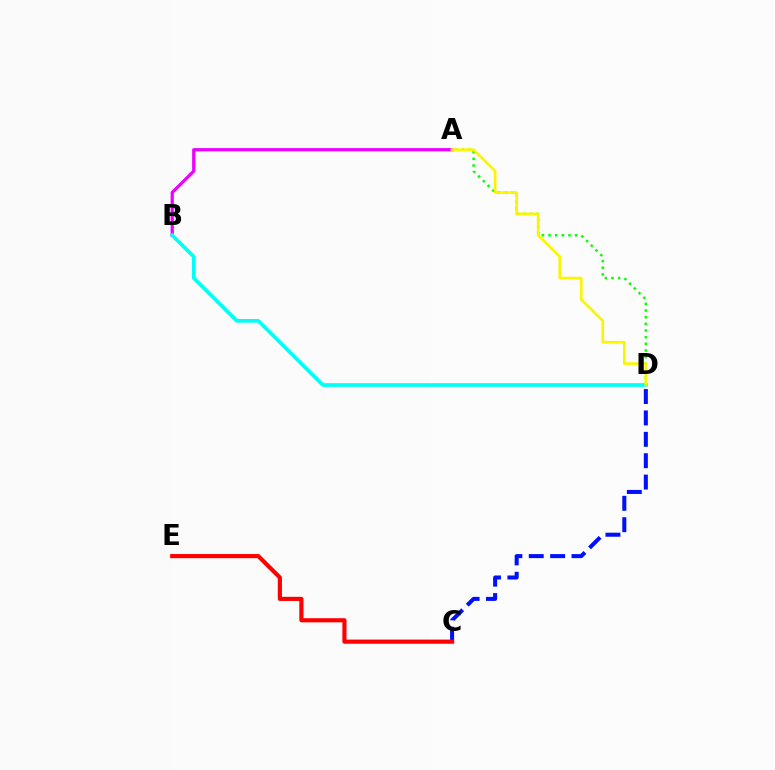{('A', 'D'): [{'color': '#08ff00', 'line_style': 'dotted', 'thickness': 1.81}, {'color': '#fcf500', 'line_style': 'solid', 'thickness': 1.92}], ('C', 'D'): [{'color': '#0010ff', 'line_style': 'dashed', 'thickness': 2.9}], ('A', 'B'): [{'color': '#ee00ff', 'line_style': 'solid', 'thickness': 2.33}], ('B', 'D'): [{'color': '#00fff6', 'line_style': 'solid', 'thickness': 2.64}], ('C', 'E'): [{'color': '#ff0000', 'line_style': 'solid', 'thickness': 2.99}]}